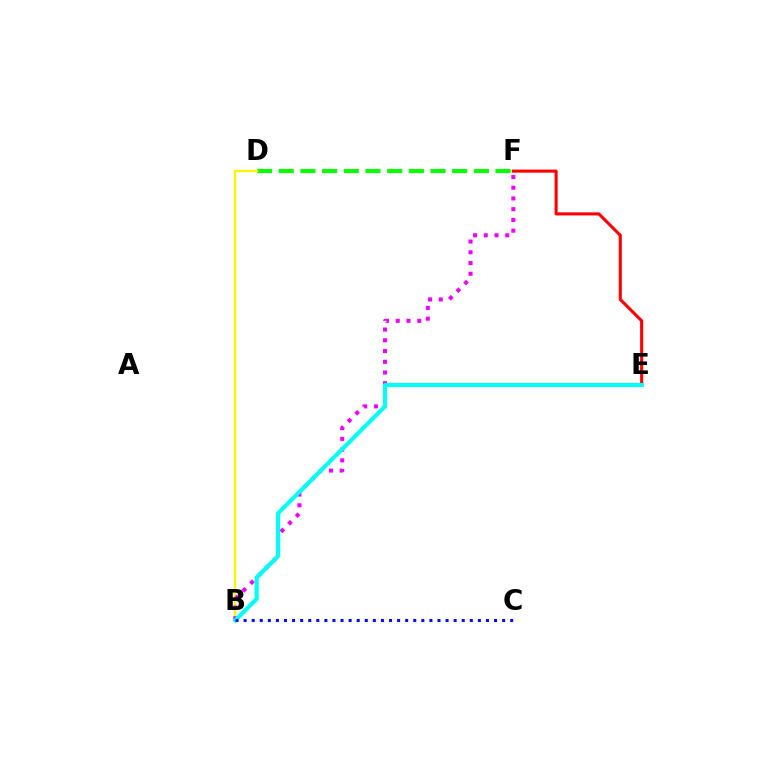{('D', 'F'): [{'color': '#08ff00', 'line_style': 'dashed', 'thickness': 2.95}], ('E', 'F'): [{'color': '#ff0000', 'line_style': 'solid', 'thickness': 2.22}], ('B', 'D'): [{'color': '#fcf500', 'line_style': 'solid', 'thickness': 1.62}], ('B', 'F'): [{'color': '#ee00ff', 'line_style': 'dotted', 'thickness': 2.92}], ('B', 'E'): [{'color': '#00fff6', 'line_style': 'solid', 'thickness': 2.99}], ('B', 'C'): [{'color': '#0010ff', 'line_style': 'dotted', 'thickness': 2.19}]}